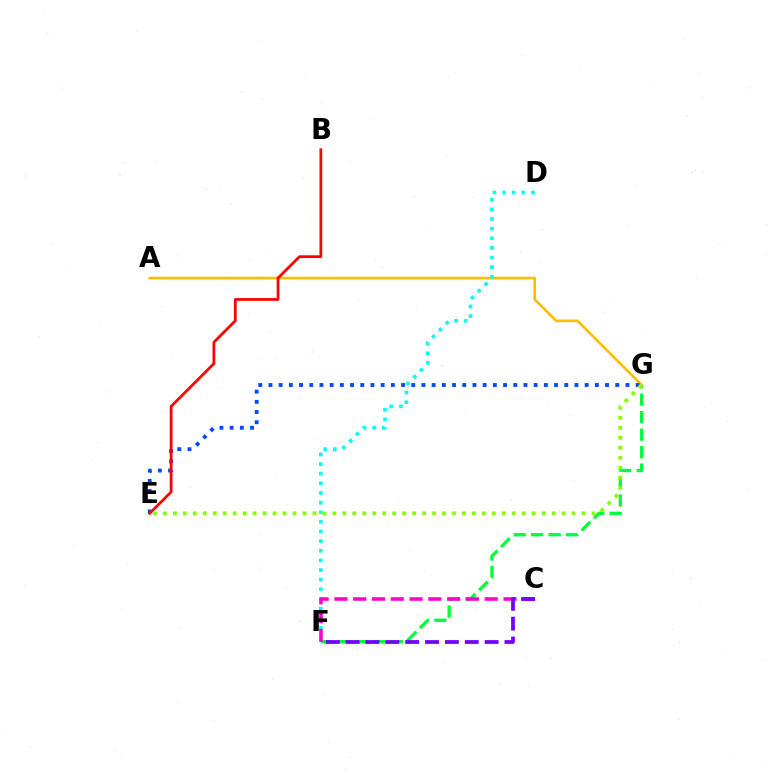{('A', 'G'): [{'color': '#ffbd00', 'line_style': 'solid', 'thickness': 1.9}], ('E', 'G'): [{'color': '#004bff', 'line_style': 'dotted', 'thickness': 2.77}, {'color': '#84ff00', 'line_style': 'dotted', 'thickness': 2.71}], ('B', 'E'): [{'color': '#ff0000', 'line_style': 'solid', 'thickness': 1.97}], ('F', 'G'): [{'color': '#00ff39', 'line_style': 'dashed', 'thickness': 2.37}], ('D', 'F'): [{'color': '#00fff6', 'line_style': 'dotted', 'thickness': 2.62}], ('C', 'F'): [{'color': '#ff00cf', 'line_style': 'dashed', 'thickness': 2.55}, {'color': '#7200ff', 'line_style': 'dashed', 'thickness': 2.7}]}